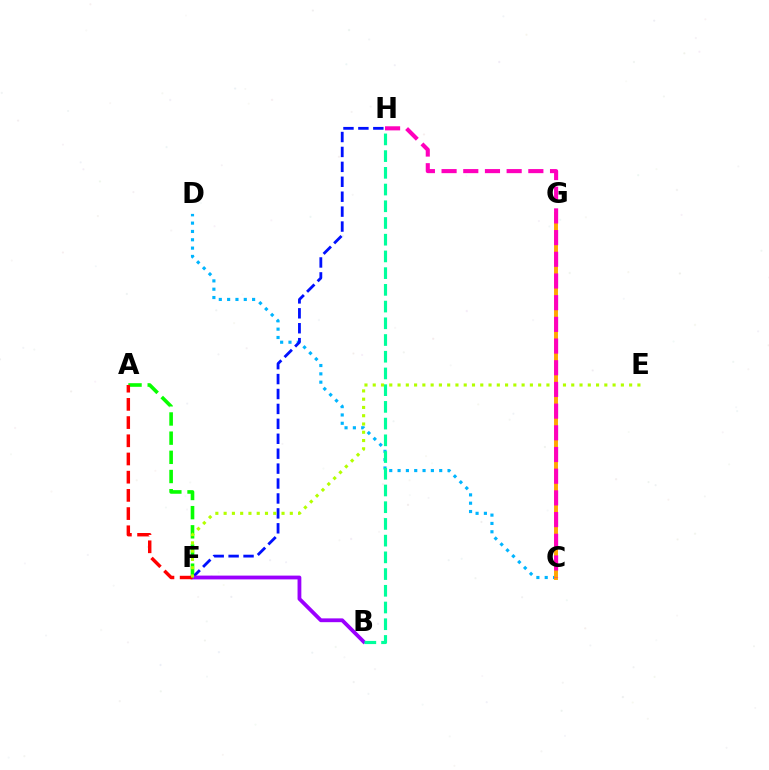{('C', 'D'): [{'color': '#00b5ff', 'line_style': 'dotted', 'thickness': 2.26}], ('A', 'F'): [{'color': '#08ff00', 'line_style': 'dashed', 'thickness': 2.61}, {'color': '#ff0000', 'line_style': 'dashed', 'thickness': 2.47}], ('F', 'H'): [{'color': '#0010ff', 'line_style': 'dashed', 'thickness': 2.03}], ('C', 'G'): [{'color': '#ffa500', 'line_style': 'solid', 'thickness': 2.82}], ('B', 'F'): [{'color': '#9b00ff', 'line_style': 'solid', 'thickness': 2.74}], ('B', 'H'): [{'color': '#00ff9d', 'line_style': 'dashed', 'thickness': 2.27}], ('E', 'F'): [{'color': '#b3ff00', 'line_style': 'dotted', 'thickness': 2.25}], ('C', 'H'): [{'color': '#ff00bd', 'line_style': 'dashed', 'thickness': 2.95}]}